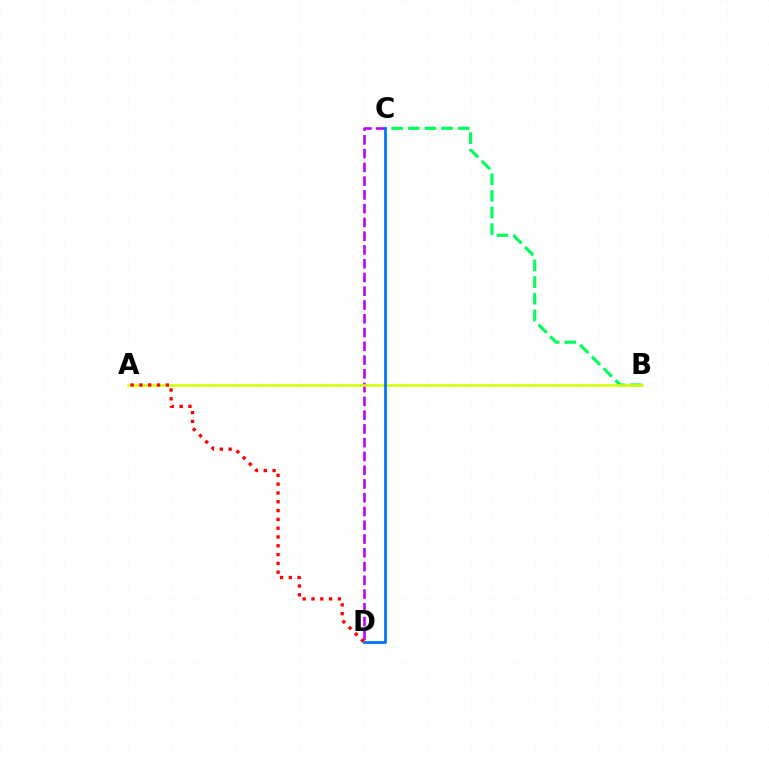{('C', 'D'): [{'color': '#b900ff', 'line_style': 'dashed', 'thickness': 1.87}, {'color': '#0074ff', 'line_style': 'solid', 'thickness': 1.98}], ('B', 'C'): [{'color': '#00ff5c', 'line_style': 'dashed', 'thickness': 2.26}], ('A', 'B'): [{'color': '#d1ff00', 'line_style': 'solid', 'thickness': 1.86}], ('A', 'D'): [{'color': '#ff0000', 'line_style': 'dotted', 'thickness': 2.39}]}